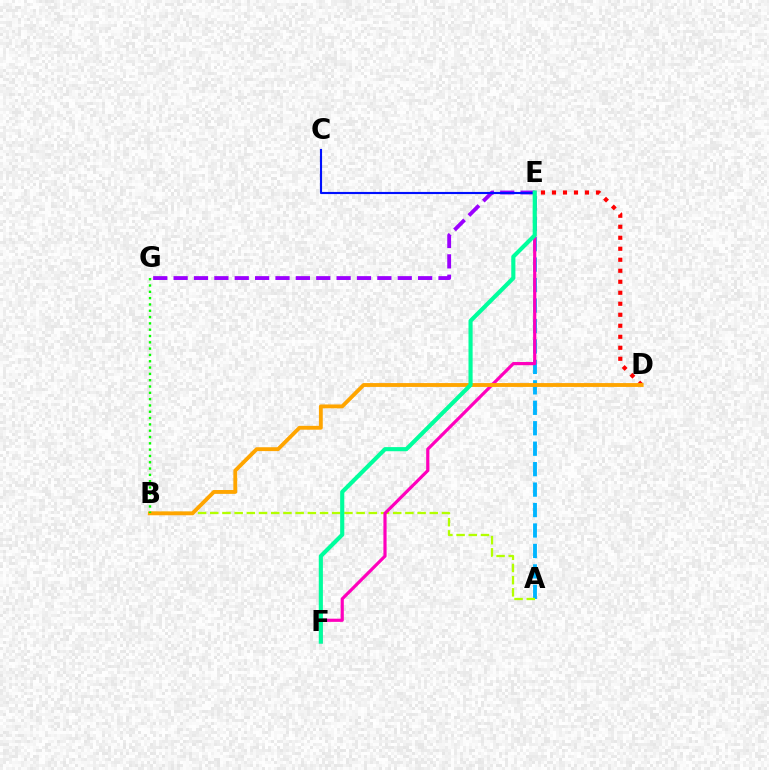{('A', 'E'): [{'color': '#00b5ff', 'line_style': 'dashed', 'thickness': 2.78}], ('A', 'B'): [{'color': '#b3ff00', 'line_style': 'dashed', 'thickness': 1.66}], ('E', 'F'): [{'color': '#ff00bd', 'line_style': 'solid', 'thickness': 2.29}, {'color': '#00ff9d', 'line_style': 'solid', 'thickness': 2.97}], ('E', 'G'): [{'color': '#9b00ff', 'line_style': 'dashed', 'thickness': 2.77}], ('D', 'E'): [{'color': '#ff0000', 'line_style': 'dotted', 'thickness': 2.99}], ('C', 'E'): [{'color': '#0010ff', 'line_style': 'solid', 'thickness': 1.54}], ('B', 'D'): [{'color': '#ffa500', 'line_style': 'solid', 'thickness': 2.78}], ('B', 'G'): [{'color': '#08ff00', 'line_style': 'dotted', 'thickness': 1.72}]}